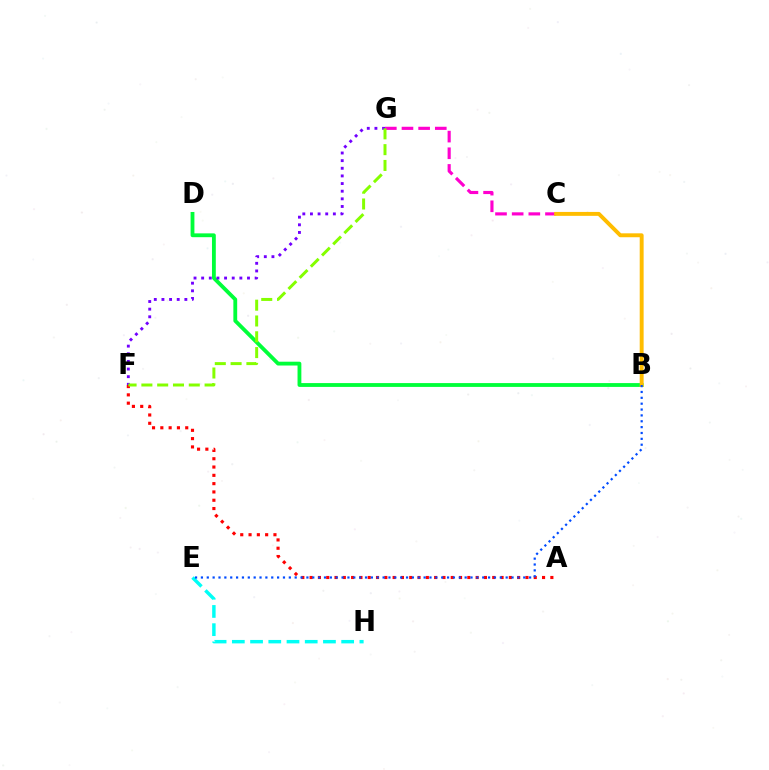{('C', 'G'): [{'color': '#ff00cf', 'line_style': 'dashed', 'thickness': 2.26}], ('A', 'F'): [{'color': '#ff0000', 'line_style': 'dotted', 'thickness': 2.26}], ('B', 'D'): [{'color': '#00ff39', 'line_style': 'solid', 'thickness': 2.75}], ('F', 'G'): [{'color': '#7200ff', 'line_style': 'dotted', 'thickness': 2.08}, {'color': '#84ff00', 'line_style': 'dashed', 'thickness': 2.15}], ('B', 'C'): [{'color': '#ffbd00', 'line_style': 'solid', 'thickness': 2.82}], ('E', 'H'): [{'color': '#00fff6', 'line_style': 'dashed', 'thickness': 2.48}], ('B', 'E'): [{'color': '#004bff', 'line_style': 'dotted', 'thickness': 1.59}]}